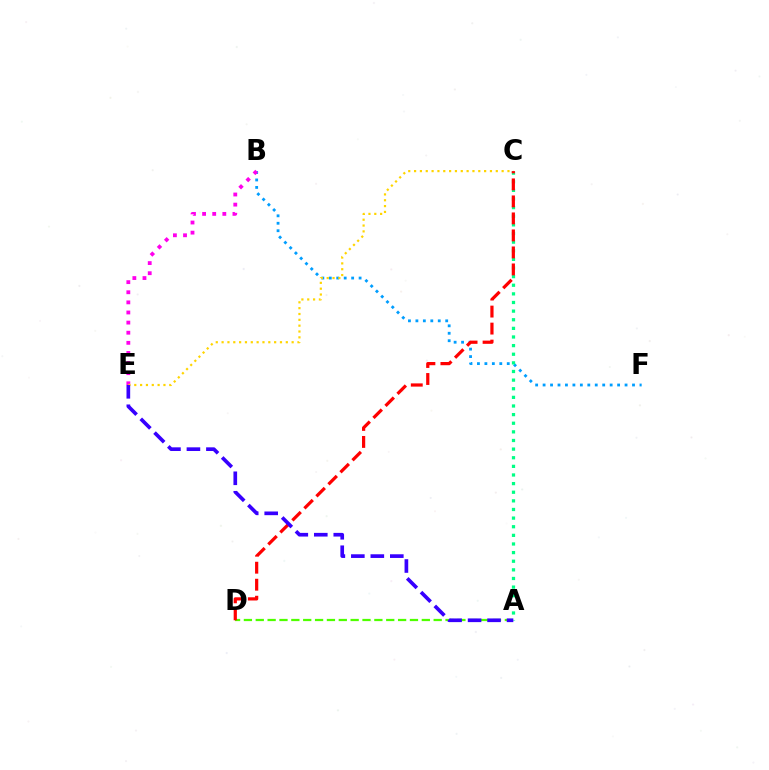{('B', 'F'): [{'color': '#009eff', 'line_style': 'dotted', 'thickness': 2.02}], ('A', 'D'): [{'color': '#4fff00', 'line_style': 'dashed', 'thickness': 1.61}], ('B', 'E'): [{'color': '#ff00ed', 'line_style': 'dotted', 'thickness': 2.75}], ('C', 'E'): [{'color': '#ffd500', 'line_style': 'dotted', 'thickness': 1.59}], ('A', 'C'): [{'color': '#00ff86', 'line_style': 'dotted', 'thickness': 2.34}], ('C', 'D'): [{'color': '#ff0000', 'line_style': 'dashed', 'thickness': 2.31}], ('A', 'E'): [{'color': '#3700ff', 'line_style': 'dashed', 'thickness': 2.65}]}